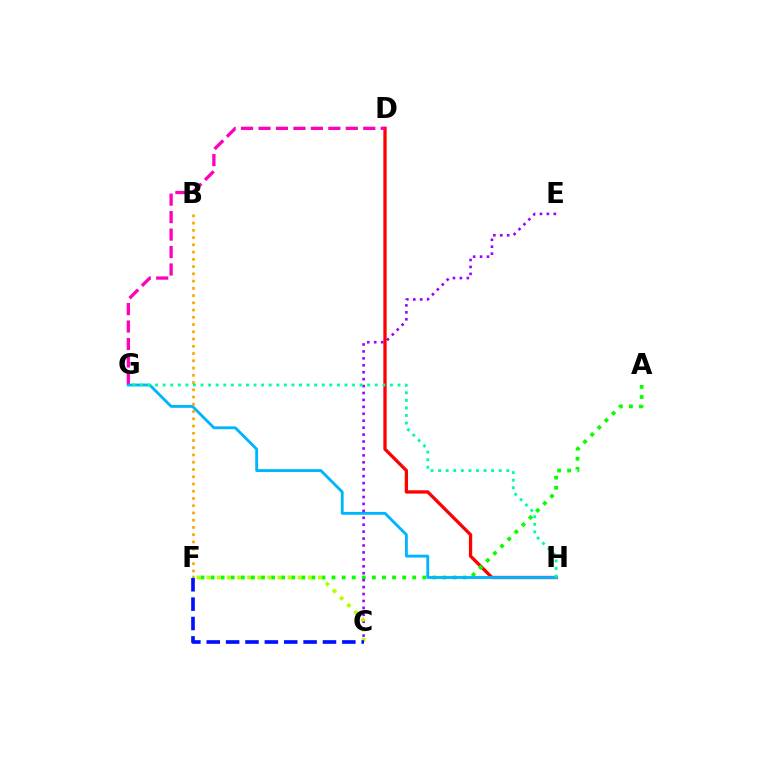{('D', 'H'): [{'color': '#ff0000', 'line_style': 'solid', 'thickness': 2.38}], ('D', 'G'): [{'color': '#ff00bd', 'line_style': 'dashed', 'thickness': 2.37}], ('A', 'F'): [{'color': '#08ff00', 'line_style': 'dotted', 'thickness': 2.74}], ('G', 'H'): [{'color': '#00b5ff', 'line_style': 'solid', 'thickness': 2.06}, {'color': '#00ff9d', 'line_style': 'dotted', 'thickness': 2.06}], ('C', 'E'): [{'color': '#9b00ff', 'line_style': 'dotted', 'thickness': 1.88}], ('C', 'F'): [{'color': '#b3ff00', 'line_style': 'dotted', 'thickness': 2.75}, {'color': '#0010ff', 'line_style': 'dashed', 'thickness': 2.63}], ('B', 'F'): [{'color': '#ffa500', 'line_style': 'dotted', 'thickness': 1.97}]}